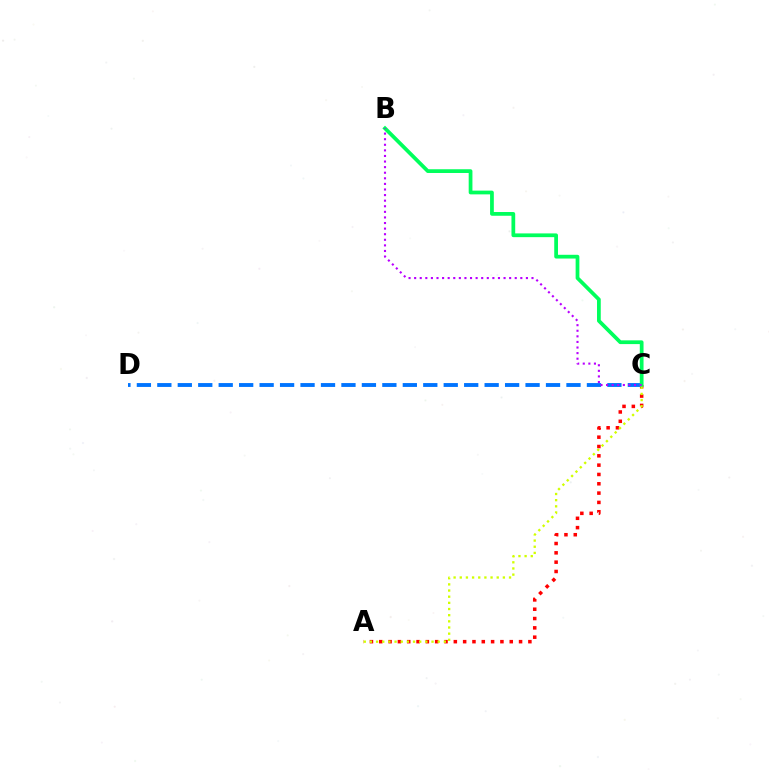{('A', 'C'): [{'color': '#ff0000', 'line_style': 'dotted', 'thickness': 2.53}, {'color': '#d1ff00', 'line_style': 'dotted', 'thickness': 1.67}], ('C', 'D'): [{'color': '#0074ff', 'line_style': 'dashed', 'thickness': 2.78}], ('B', 'C'): [{'color': '#00ff5c', 'line_style': 'solid', 'thickness': 2.7}, {'color': '#b900ff', 'line_style': 'dotted', 'thickness': 1.52}]}